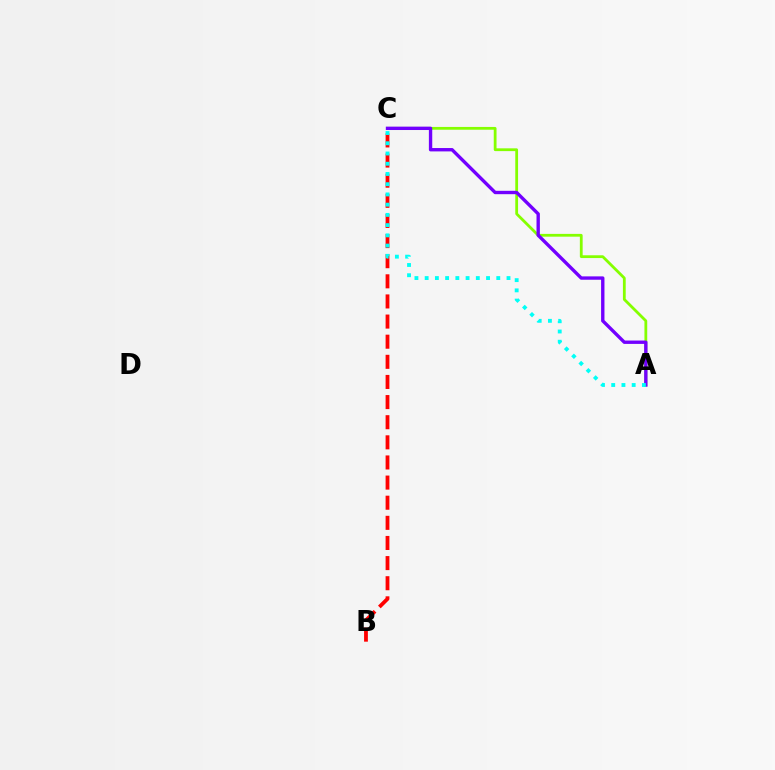{('B', 'C'): [{'color': '#ff0000', 'line_style': 'dashed', 'thickness': 2.73}], ('A', 'C'): [{'color': '#84ff00', 'line_style': 'solid', 'thickness': 2.01}, {'color': '#7200ff', 'line_style': 'solid', 'thickness': 2.42}, {'color': '#00fff6', 'line_style': 'dotted', 'thickness': 2.78}]}